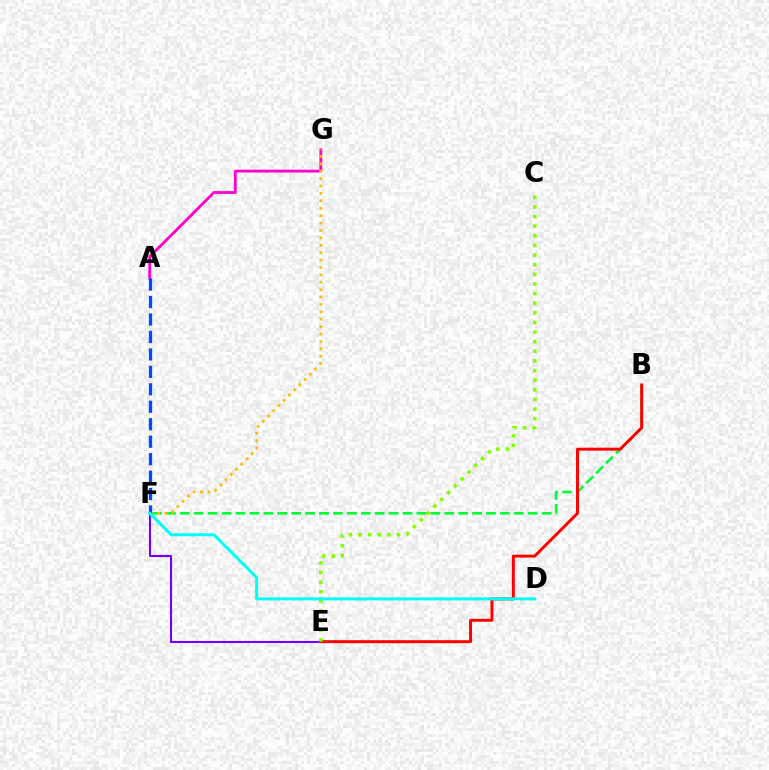{('B', 'F'): [{'color': '#00ff39', 'line_style': 'dashed', 'thickness': 1.89}], ('A', 'G'): [{'color': '#ff00cf', 'line_style': 'solid', 'thickness': 2.03}], ('F', 'G'): [{'color': '#ffbd00', 'line_style': 'dotted', 'thickness': 2.01}], ('E', 'F'): [{'color': '#7200ff', 'line_style': 'solid', 'thickness': 1.53}], ('B', 'E'): [{'color': '#ff0000', 'line_style': 'solid', 'thickness': 2.13}], ('C', 'E'): [{'color': '#84ff00', 'line_style': 'dotted', 'thickness': 2.61}], ('A', 'F'): [{'color': '#004bff', 'line_style': 'dashed', 'thickness': 2.37}], ('D', 'F'): [{'color': '#00fff6', 'line_style': 'solid', 'thickness': 2.18}]}